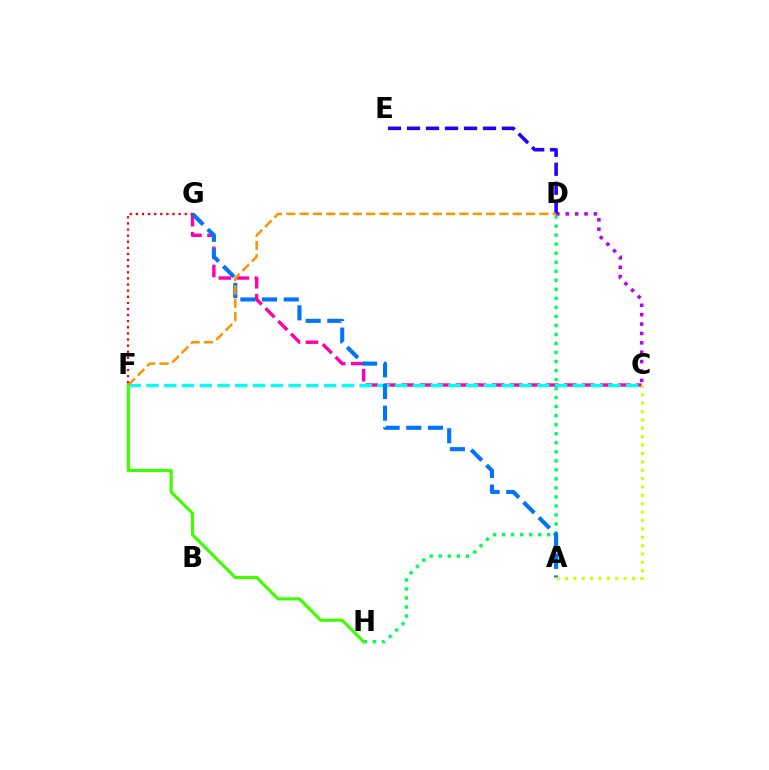{('D', 'H'): [{'color': '#00ff5c', 'line_style': 'dotted', 'thickness': 2.45}], ('C', 'G'): [{'color': '#ff00ac', 'line_style': 'dashed', 'thickness': 2.45}], ('F', 'H'): [{'color': '#3dff00', 'line_style': 'solid', 'thickness': 2.26}], ('C', 'F'): [{'color': '#00fff6', 'line_style': 'dashed', 'thickness': 2.41}], ('A', 'G'): [{'color': '#0074ff', 'line_style': 'dashed', 'thickness': 2.94}], ('C', 'D'): [{'color': '#b900ff', 'line_style': 'dotted', 'thickness': 2.55}], ('A', 'C'): [{'color': '#d1ff00', 'line_style': 'dotted', 'thickness': 2.28}], ('D', 'E'): [{'color': '#2500ff', 'line_style': 'dashed', 'thickness': 2.58}], ('F', 'G'): [{'color': '#ff0000', 'line_style': 'dotted', 'thickness': 1.66}], ('D', 'F'): [{'color': '#ff9400', 'line_style': 'dashed', 'thickness': 1.81}]}